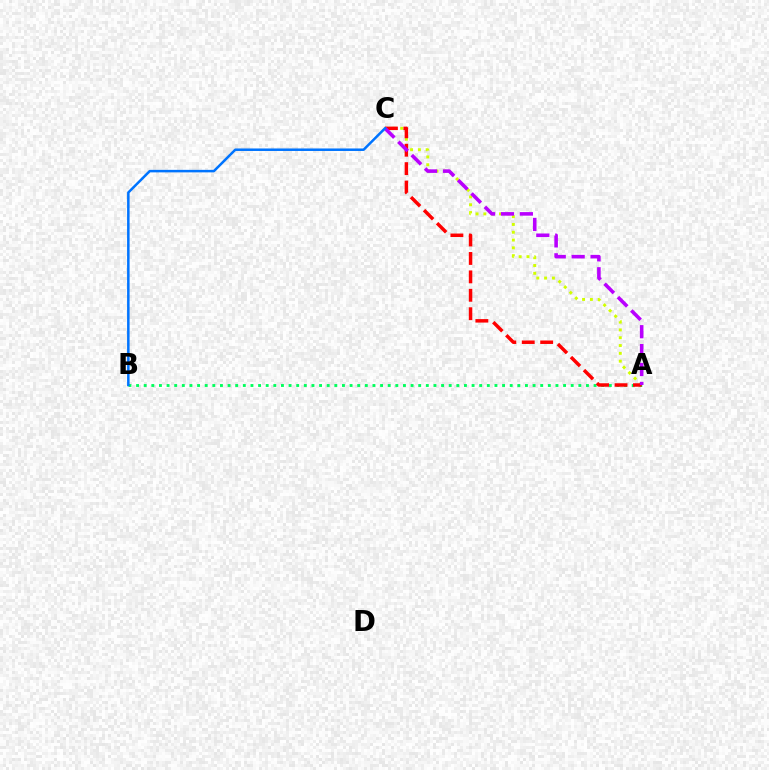{('A', 'C'): [{'color': '#d1ff00', 'line_style': 'dotted', 'thickness': 2.12}, {'color': '#ff0000', 'line_style': 'dashed', 'thickness': 2.5}, {'color': '#b900ff', 'line_style': 'dashed', 'thickness': 2.57}], ('A', 'B'): [{'color': '#00ff5c', 'line_style': 'dotted', 'thickness': 2.07}], ('B', 'C'): [{'color': '#0074ff', 'line_style': 'solid', 'thickness': 1.81}]}